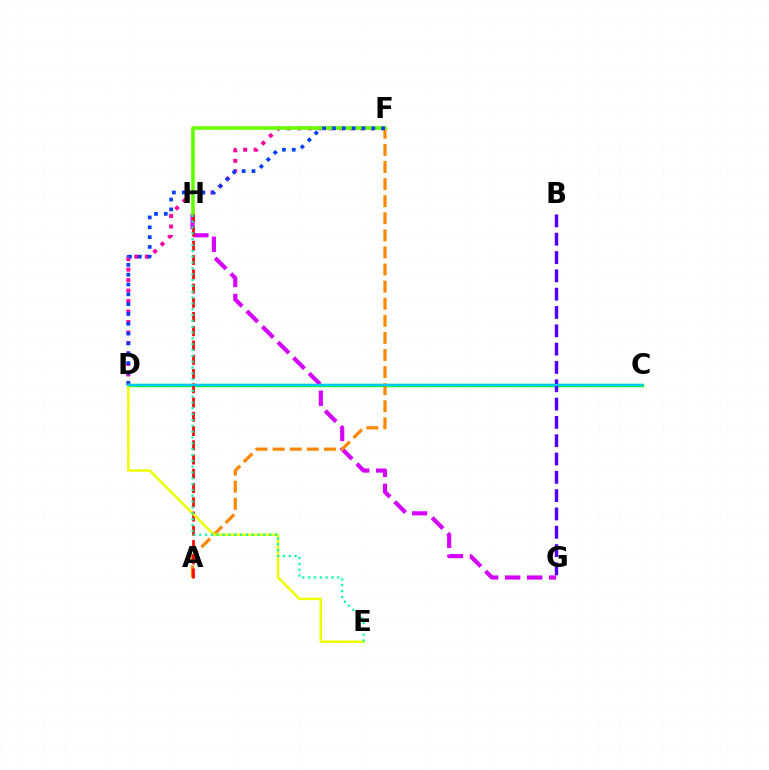{('C', 'D'): [{'color': '#00ff27', 'line_style': 'solid', 'thickness': 2.43}, {'color': '#00c7ff', 'line_style': 'solid', 'thickness': 1.7}], ('B', 'G'): [{'color': '#4f00ff', 'line_style': 'dashed', 'thickness': 2.49}], ('G', 'H'): [{'color': '#d600ff', 'line_style': 'dashed', 'thickness': 2.99}], ('D', 'F'): [{'color': '#ff00a0', 'line_style': 'dotted', 'thickness': 2.85}, {'color': '#003fff', 'line_style': 'dotted', 'thickness': 2.67}], ('A', 'F'): [{'color': '#ff8800', 'line_style': 'dashed', 'thickness': 2.32}], ('F', 'H'): [{'color': '#66ff00', 'line_style': 'solid', 'thickness': 2.59}], ('A', 'H'): [{'color': '#ff0000', 'line_style': 'dashed', 'thickness': 1.94}], ('D', 'E'): [{'color': '#eeff00', 'line_style': 'solid', 'thickness': 1.79}], ('E', 'H'): [{'color': '#00ffaf', 'line_style': 'dotted', 'thickness': 1.58}]}